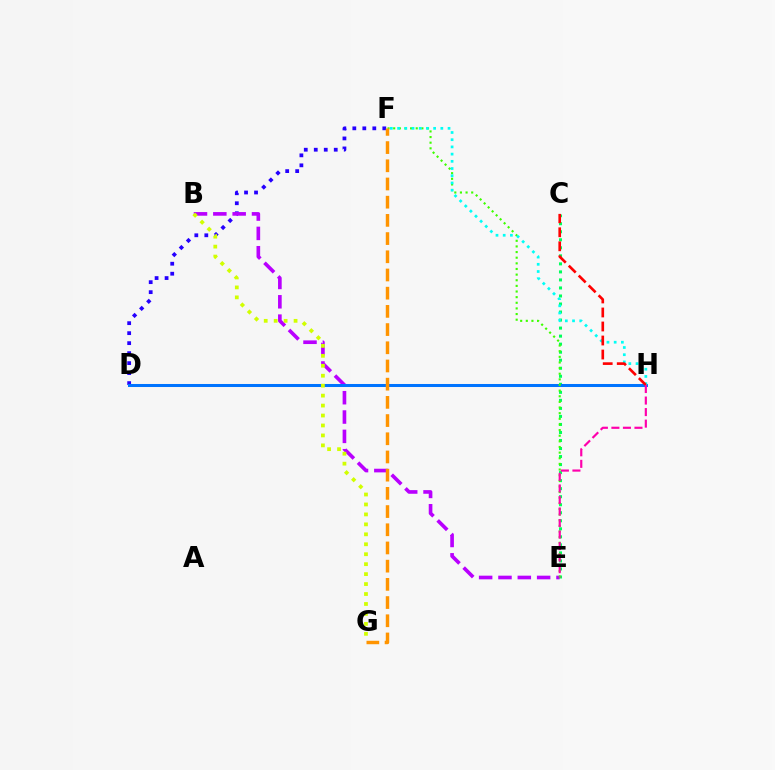{('D', 'F'): [{'color': '#2500ff', 'line_style': 'dotted', 'thickness': 2.71}], ('B', 'E'): [{'color': '#b900ff', 'line_style': 'dashed', 'thickness': 2.63}], ('C', 'E'): [{'color': '#00ff5c', 'line_style': 'dotted', 'thickness': 2.18}], ('D', 'H'): [{'color': '#0074ff', 'line_style': 'solid', 'thickness': 2.18}], ('E', 'F'): [{'color': '#3dff00', 'line_style': 'dotted', 'thickness': 1.53}], ('F', 'H'): [{'color': '#00fff6', 'line_style': 'dotted', 'thickness': 1.96}], ('C', 'H'): [{'color': '#ff0000', 'line_style': 'dashed', 'thickness': 1.9}], ('E', 'H'): [{'color': '#ff00ac', 'line_style': 'dashed', 'thickness': 1.57}], ('B', 'G'): [{'color': '#d1ff00', 'line_style': 'dotted', 'thickness': 2.7}], ('F', 'G'): [{'color': '#ff9400', 'line_style': 'dashed', 'thickness': 2.47}]}